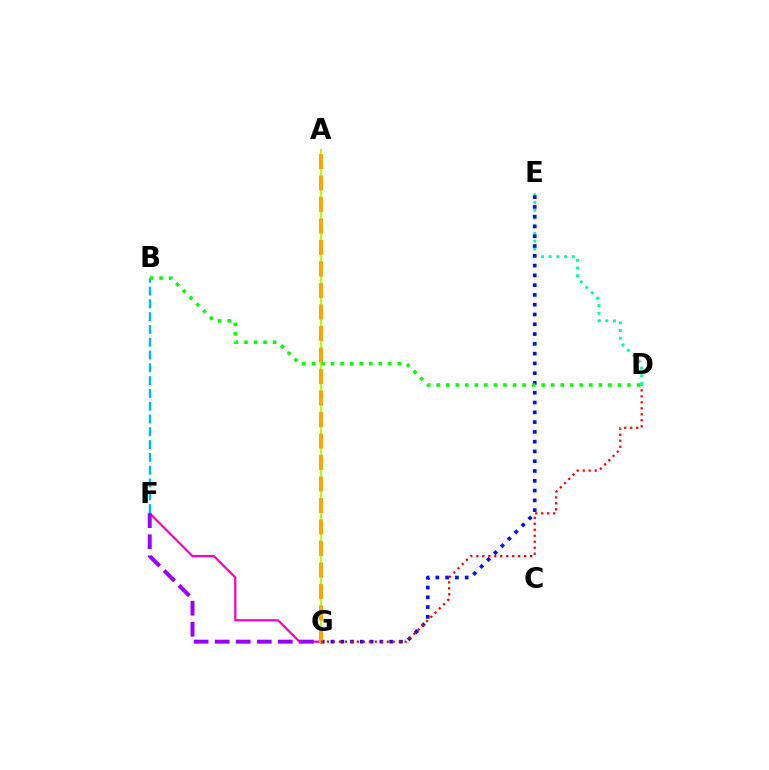{('F', 'G'): [{'color': '#ff00bd', 'line_style': 'solid', 'thickness': 1.59}, {'color': '#9b00ff', 'line_style': 'dashed', 'thickness': 2.86}], ('B', 'F'): [{'color': '#00b5ff', 'line_style': 'dashed', 'thickness': 1.74}], ('D', 'E'): [{'color': '#00ff9d', 'line_style': 'dotted', 'thickness': 2.1}], ('E', 'G'): [{'color': '#0010ff', 'line_style': 'dotted', 'thickness': 2.66}], ('A', 'G'): [{'color': '#b3ff00', 'line_style': 'solid', 'thickness': 1.56}, {'color': '#ffa500', 'line_style': 'dashed', 'thickness': 2.92}], ('D', 'G'): [{'color': '#ff0000', 'line_style': 'dotted', 'thickness': 1.62}], ('B', 'D'): [{'color': '#08ff00', 'line_style': 'dotted', 'thickness': 2.59}]}